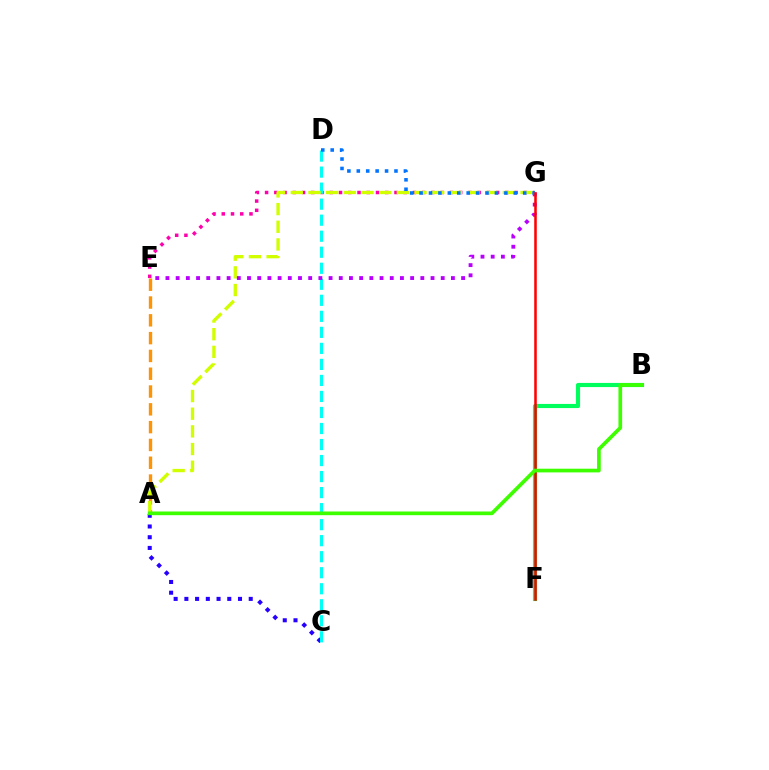{('E', 'G'): [{'color': '#ff00ac', 'line_style': 'dotted', 'thickness': 2.51}, {'color': '#b900ff', 'line_style': 'dotted', 'thickness': 2.77}], ('A', 'E'): [{'color': '#ff9400', 'line_style': 'dashed', 'thickness': 2.42}], ('A', 'C'): [{'color': '#2500ff', 'line_style': 'dotted', 'thickness': 2.91}], ('C', 'D'): [{'color': '#00fff6', 'line_style': 'dashed', 'thickness': 2.18}], ('A', 'G'): [{'color': '#d1ff00', 'line_style': 'dashed', 'thickness': 2.4}], ('B', 'F'): [{'color': '#00ff5c', 'line_style': 'solid', 'thickness': 2.98}], ('D', 'G'): [{'color': '#0074ff', 'line_style': 'dotted', 'thickness': 2.56}], ('F', 'G'): [{'color': '#ff0000', 'line_style': 'solid', 'thickness': 1.84}], ('A', 'B'): [{'color': '#3dff00', 'line_style': 'solid', 'thickness': 2.65}]}